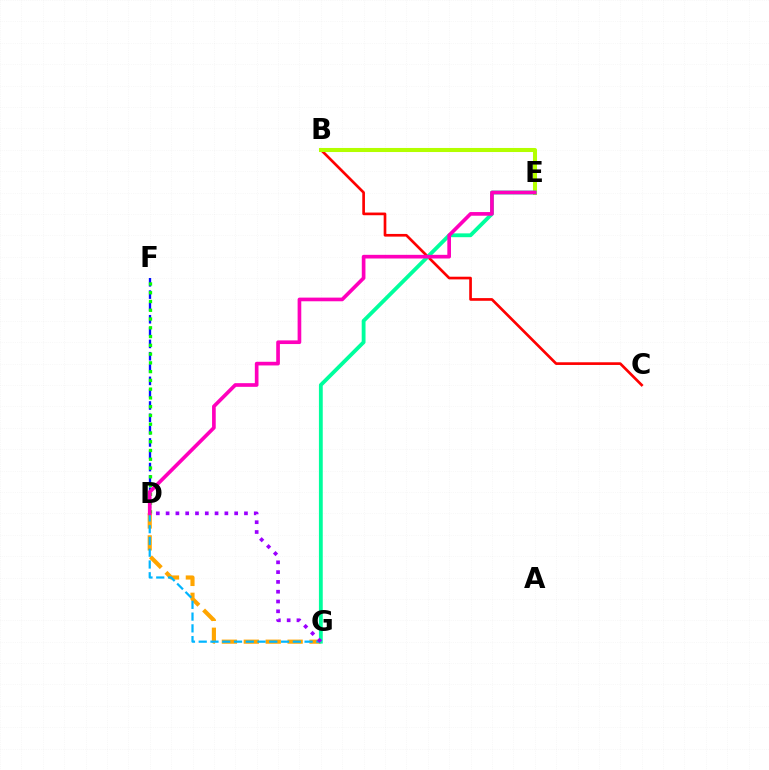{('D', 'G'): [{'color': '#ffa500', 'line_style': 'dashed', 'thickness': 2.98}, {'color': '#00b5ff', 'line_style': 'dashed', 'thickness': 1.6}, {'color': '#9b00ff', 'line_style': 'dotted', 'thickness': 2.66}], ('B', 'C'): [{'color': '#ff0000', 'line_style': 'solid', 'thickness': 1.93}], ('B', 'E'): [{'color': '#b3ff00', 'line_style': 'solid', 'thickness': 2.92}], ('D', 'F'): [{'color': '#0010ff', 'line_style': 'dashed', 'thickness': 1.67}, {'color': '#08ff00', 'line_style': 'dotted', 'thickness': 2.38}], ('E', 'G'): [{'color': '#00ff9d', 'line_style': 'solid', 'thickness': 2.75}], ('D', 'E'): [{'color': '#ff00bd', 'line_style': 'solid', 'thickness': 2.64}]}